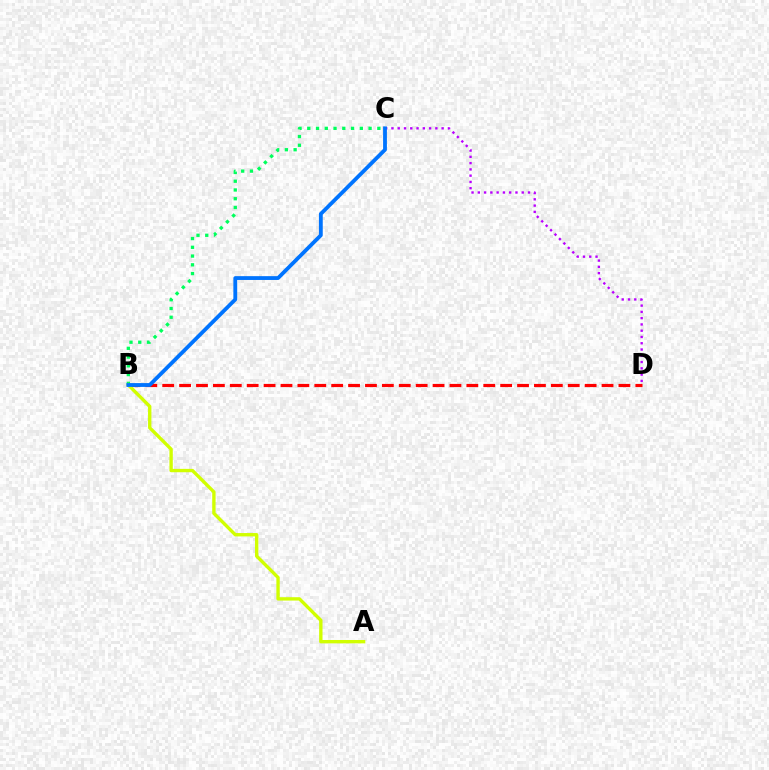{('B', 'D'): [{'color': '#ff0000', 'line_style': 'dashed', 'thickness': 2.3}], ('C', 'D'): [{'color': '#b900ff', 'line_style': 'dotted', 'thickness': 1.7}], ('B', 'C'): [{'color': '#00ff5c', 'line_style': 'dotted', 'thickness': 2.38}, {'color': '#0074ff', 'line_style': 'solid', 'thickness': 2.75}], ('A', 'B'): [{'color': '#d1ff00', 'line_style': 'solid', 'thickness': 2.42}]}